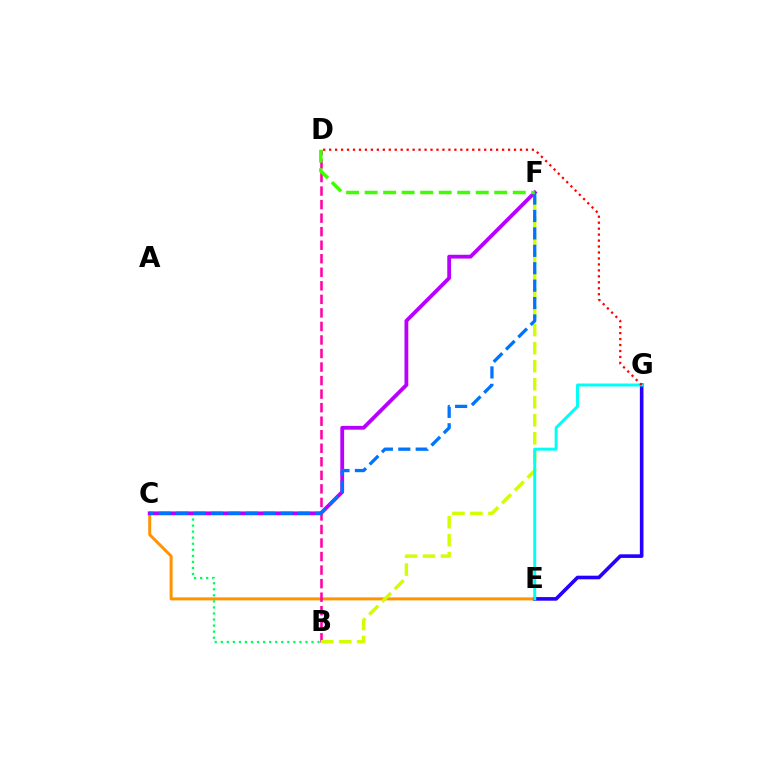{('C', 'E'): [{'color': '#ff9400', 'line_style': 'solid', 'thickness': 2.16}], ('B', 'C'): [{'color': '#00ff5c', 'line_style': 'dotted', 'thickness': 1.64}], ('B', 'D'): [{'color': '#ff00ac', 'line_style': 'dashed', 'thickness': 1.84}], ('B', 'F'): [{'color': '#d1ff00', 'line_style': 'dashed', 'thickness': 2.45}], ('E', 'G'): [{'color': '#2500ff', 'line_style': 'solid', 'thickness': 2.6}, {'color': '#00fff6', 'line_style': 'solid', 'thickness': 2.14}], ('C', 'F'): [{'color': '#b900ff', 'line_style': 'solid', 'thickness': 2.74}, {'color': '#0074ff', 'line_style': 'dashed', 'thickness': 2.37}], ('D', 'F'): [{'color': '#3dff00', 'line_style': 'dashed', 'thickness': 2.52}], ('D', 'G'): [{'color': '#ff0000', 'line_style': 'dotted', 'thickness': 1.62}]}